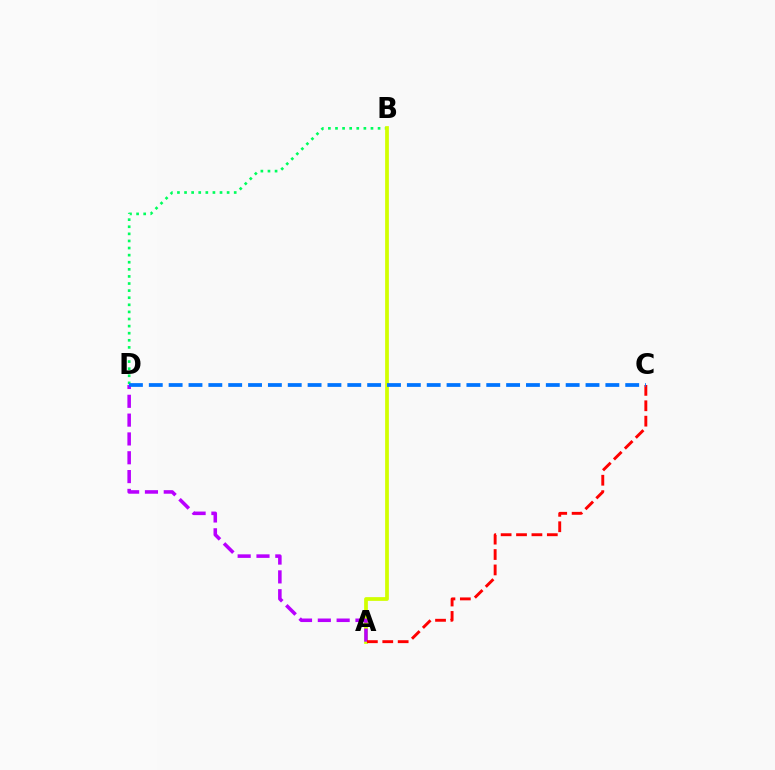{('B', 'D'): [{'color': '#00ff5c', 'line_style': 'dotted', 'thickness': 1.93}], ('A', 'B'): [{'color': '#d1ff00', 'line_style': 'solid', 'thickness': 2.7}], ('A', 'D'): [{'color': '#b900ff', 'line_style': 'dashed', 'thickness': 2.56}], ('A', 'C'): [{'color': '#ff0000', 'line_style': 'dashed', 'thickness': 2.09}], ('C', 'D'): [{'color': '#0074ff', 'line_style': 'dashed', 'thickness': 2.7}]}